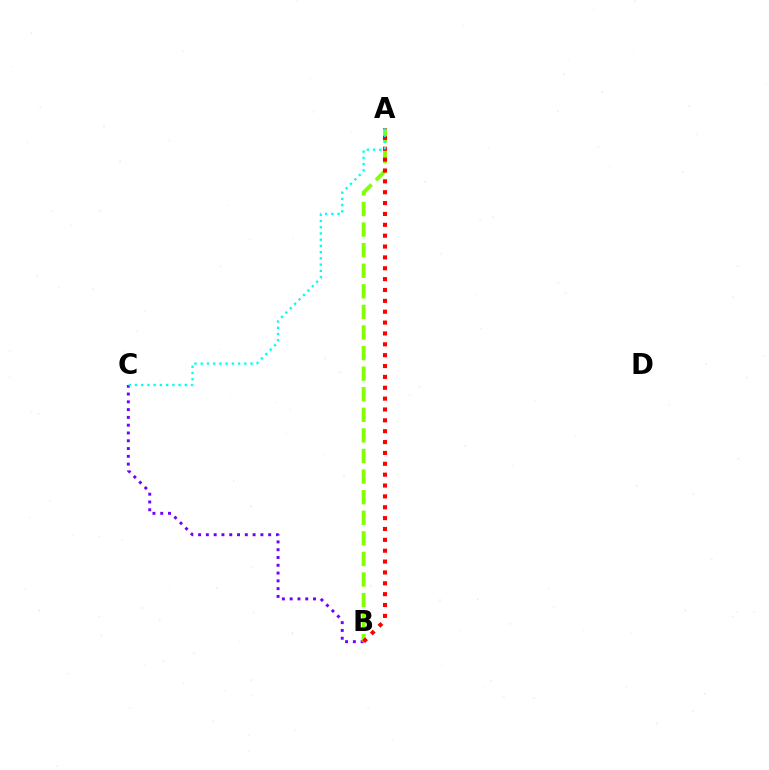{('B', 'C'): [{'color': '#7200ff', 'line_style': 'dotted', 'thickness': 2.12}], ('A', 'B'): [{'color': '#84ff00', 'line_style': 'dashed', 'thickness': 2.8}, {'color': '#ff0000', 'line_style': 'dotted', 'thickness': 2.95}], ('A', 'C'): [{'color': '#00fff6', 'line_style': 'dotted', 'thickness': 1.69}]}